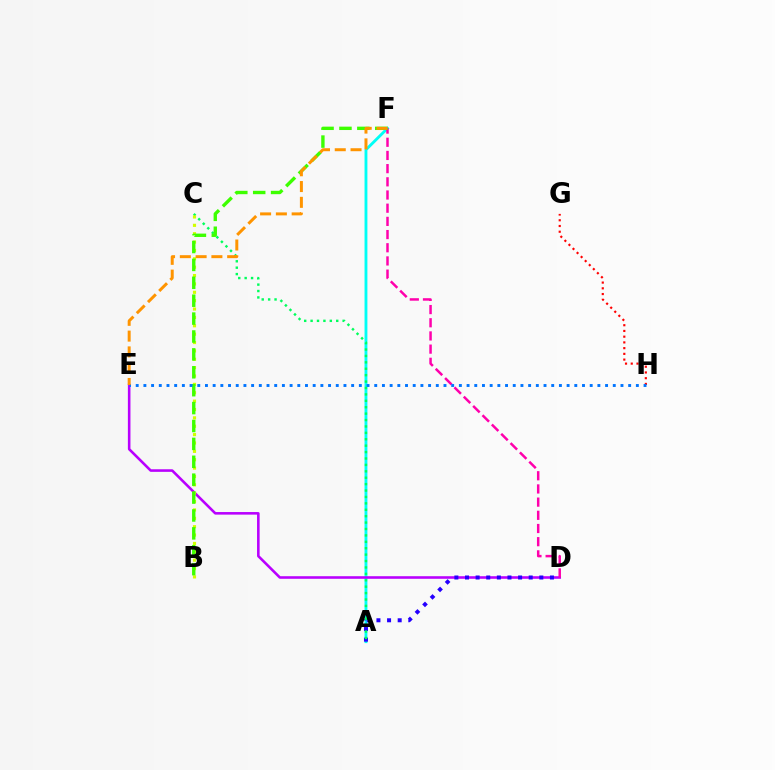{('G', 'H'): [{'color': '#ff0000', 'line_style': 'dotted', 'thickness': 1.56}], ('A', 'F'): [{'color': '#00fff6', 'line_style': 'solid', 'thickness': 2.06}], ('D', 'E'): [{'color': '#b900ff', 'line_style': 'solid', 'thickness': 1.86}], ('A', 'D'): [{'color': '#2500ff', 'line_style': 'dotted', 'thickness': 2.89}], ('D', 'F'): [{'color': '#ff00ac', 'line_style': 'dashed', 'thickness': 1.79}], ('A', 'C'): [{'color': '#00ff5c', 'line_style': 'dotted', 'thickness': 1.74}], ('B', 'C'): [{'color': '#d1ff00', 'line_style': 'dotted', 'thickness': 2.27}], ('B', 'F'): [{'color': '#3dff00', 'line_style': 'dashed', 'thickness': 2.43}], ('E', 'H'): [{'color': '#0074ff', 'line_style': 'dotted', 'thickness': 2.09}], ('E', 'F'): [{'color': '#ff9400', 'line_style': 'dashed', 'thickness': 2.14}]}